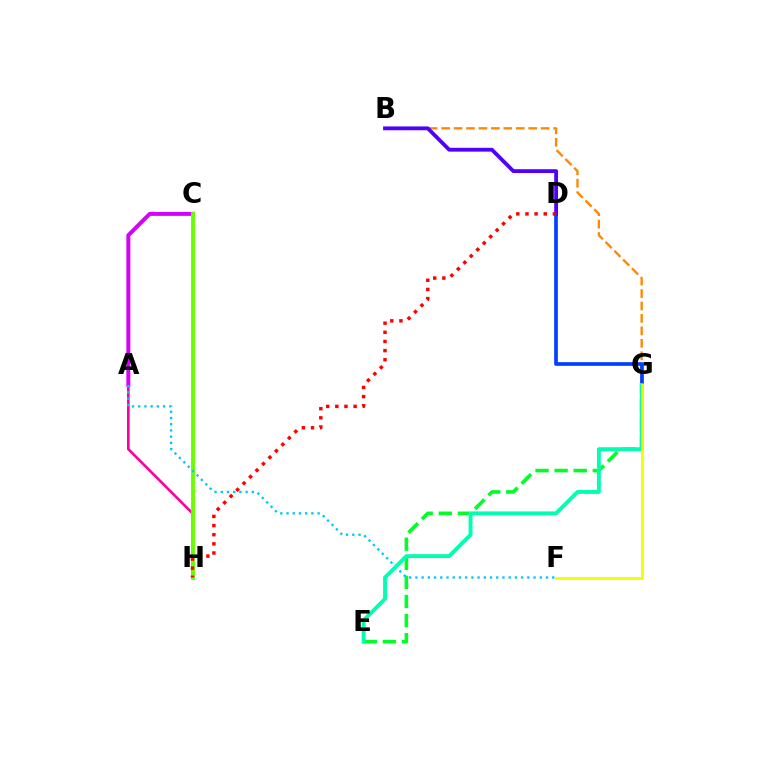{('A', 'H'): [{'color': '#ff00a0', 'line_style': 'solid', 'thickness': 1.91}], ('E', 'G'): [{'color': '#00ff27', 'line_style': 'dashed', 'thickness': 2.59}, {'color': '#00ffaf', 'line_style': 'solid', 'thickness': 2.79}], ('A', 'C'): [{'color': '#d600ff', 'line_style': 'solid', 'thickness': 2.86}], ('C', 'H'): [{'color': '#66ff00', 'line_style': 'solid', 'thickness': 2.77}], ('A', 'F'): [{'color': '#00c7ff', 'line_style': 'dotted', 'thickness': 1.69}], ('B', 'G'): [{'color': '#ff8800', 'line_style': 'dashed', 'thickness': 1.69}], ('D', 'G'): [{'color': '#003fff', 'line_style': 'solid', 'thickness': 2.65}], ('B', 'D'): [{'color': '#4f00ff', 'line_style': 'solid', 'thickness': 2.75}], ('F', 'G'): [{'color': '#eeff00', 'line_style': 'solid', 'thickness': 2.01}], ('D', 'H'): [{'color': '#ff0000', 'line_style': 'dotted', 'thickness': 2.48}]}